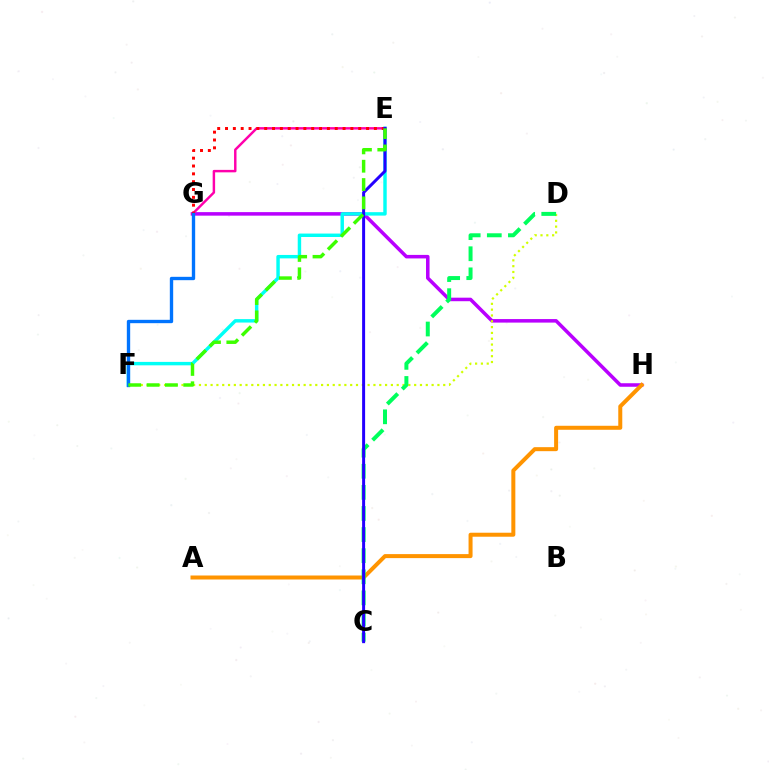{('G', 'H'): [{'color': '#b900ff', 'line_style': 'solid', 'thickness': 2.54}], ('A', 'H'): [{'color': '#ff9400', 'line_style': 'solid', 'thickness': 2.88}], ('D', 'F'): [{'color': '#d1ff00', 'line_style': 'dotted', 'thickness': 1.58}], ('E', 'F'): [{'color': '#00fff6', 'line_style': 'solid', 'thickness': 2.47}, {'color': '#3dff00', 'line_style': 'dashed', 'thickness': 2.49}], ('E', 'G'): [{'color': '#ff00ac', 'line_style': 'solid', 'thickness': 1.77}, {'color': '#ff0000', 'line_style': 'dotted', 'thickness': 2.13}], ('C', 'D'): [{'color': '#00ff5c', 'line_style': 'dashed', 'thickness': 2.87}], ('C', 'E'): [{'color': '#2500ff', 'line_style': 'solid', 'thickness': 2.15}], ('F', 'G'): [{'color': '#0074ff', 'line_style': 'solid', 'thickness': 2.41}]}